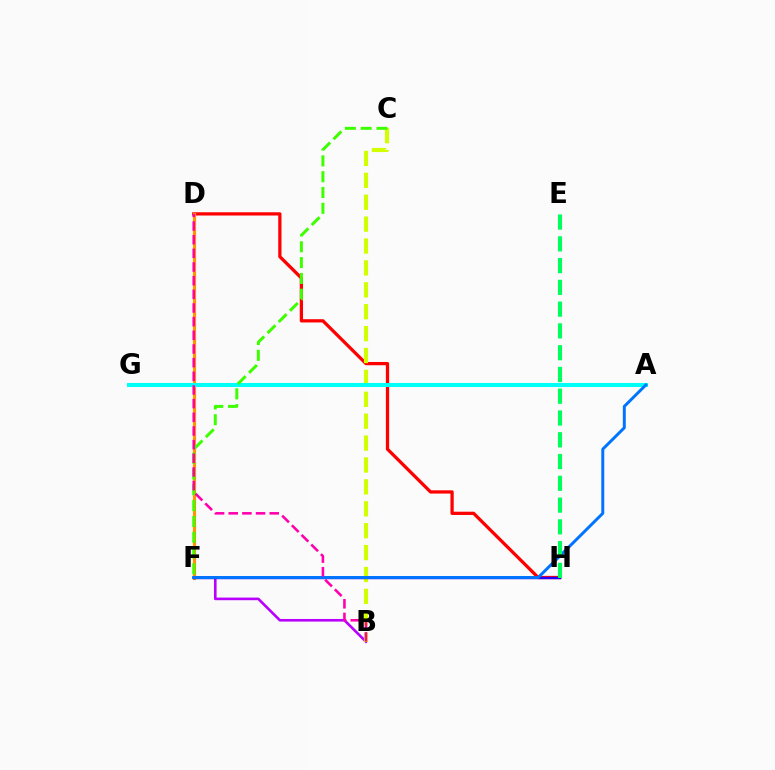{('B', 'F'): [{'color': '#b900ff', 'line_style': 'solid', 'thickness': 1.88}], ('D', 'H'): [{'color': '#ff0000', 'line_style': 'solid', 'thickness': 2.35}], ('D', 'F'): [{'color': '#ff9400', 'line_style': 'solid', 'thickness': 2.26}], ('B', 'C'): [{'color': '#d1ff00', 'line_style': 'dashed', 'thickness': 2.97}], ('A', 'G'): [{'color': '#00fff6', 'line_style': 'solid', 'thickness': 2.92}], ('F', 'H'): [{'color': '#2500ff', 'line_style': 'solid', 'thickness': 1.73}], ('C', 'F'): [{'color': '#3dff00', 'line_style': 'dashed', 'thickness': 2.15}], ('A', 'F'): [{'color': '#0074ff', 'line_style': 'solid', 'thickness': 2.13}], ('B', 'D'): [{'color': '#ff00ac', 'line_style': 'dashed', 'thickness': 1.86}], ('E', 'H'): [{'color': '#00ff5c', 'line_style': 'dashed', 'thickness': 2.96}]}